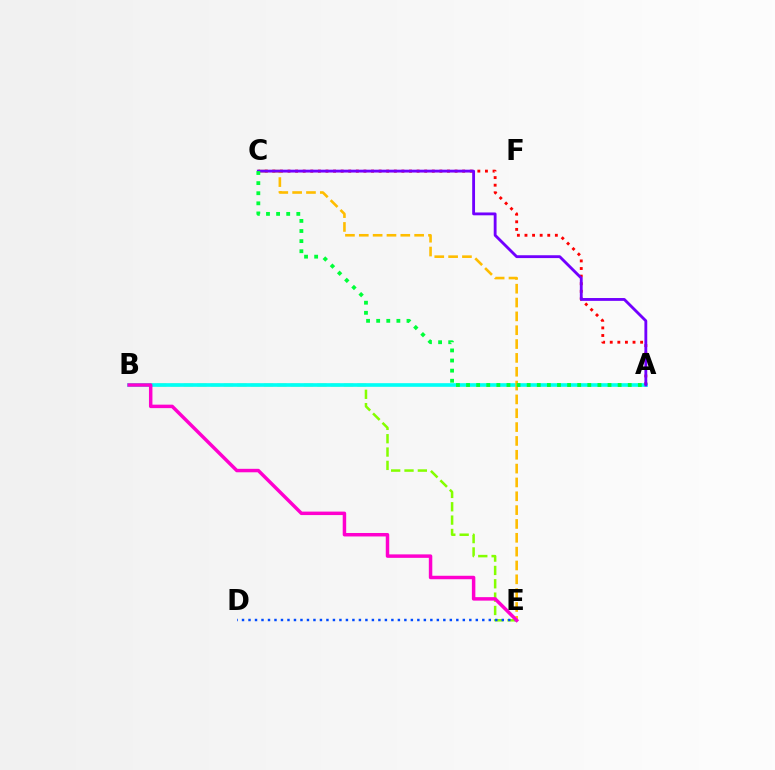{('B', 'E'): [{'color': '#84ff00', 'line_style': 'dashed', 'thickness': 1.81}, {'color': '#ff00cf', 'line_style': 'solid', 'thickness': 2.5}], ('A', 'B'): [{'color': '#00fff6', 'line_style': 'solid', 'thickness': 2.63}], ('D', 'E'): [{'color': '#004bff', 'line_style': 'dotted', 'thickness': 1.76}], ('A', 'C'): [{'color': '#ff0000', 'line_style': 'dotted', 'thickness': 2.06}, {'color': '#7200ff', 'line_style': 'solid', 'thickness': 2.04}, {'color': '#00ff39', 'line_style': 'dotted', 'thickness': 2.75}], ('C', 'E'): [{'color': '#ffbd00', 'line_style': 'dashed', 'thickness': 1.88}]}